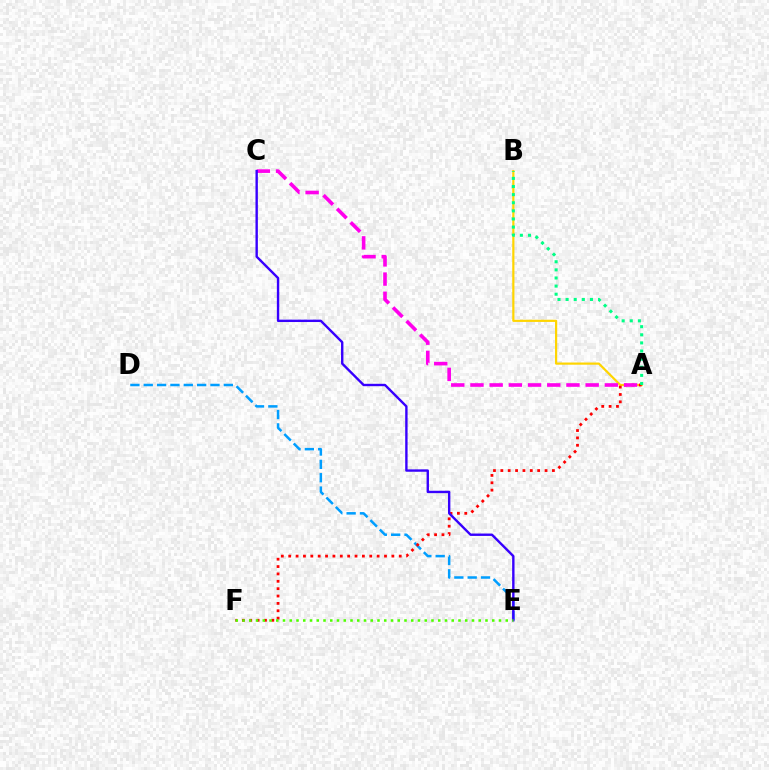{('D', 'E'): [{'color': '#009eff', 'line_style': 'dashed', 'thickness': 1.81}], ('A', 'B'): [{'color': '#ffd500', 'line_style': 'solid', 'thickness': 1.58}, {'color': '#00ff86', 'line_style': 'dotted', 'thickness': 2.2}], ('A', 'F'): [{'color': '#ff0000', 'line_style': 'dotted', 'thickness': 2.0}], ('A', 'C'): [{'color': '#ff00ed', 'line_style': 'dashed', 'thickness': 2.61}], ('C', 'E'): [{'color': '#3700ff', 'line_style': 'solid', 'thickness': 1.72}], ('E', 'F'): [{'color': '#4fff00', 'line_style': 'dotted', 'thickness': 1.83}]}